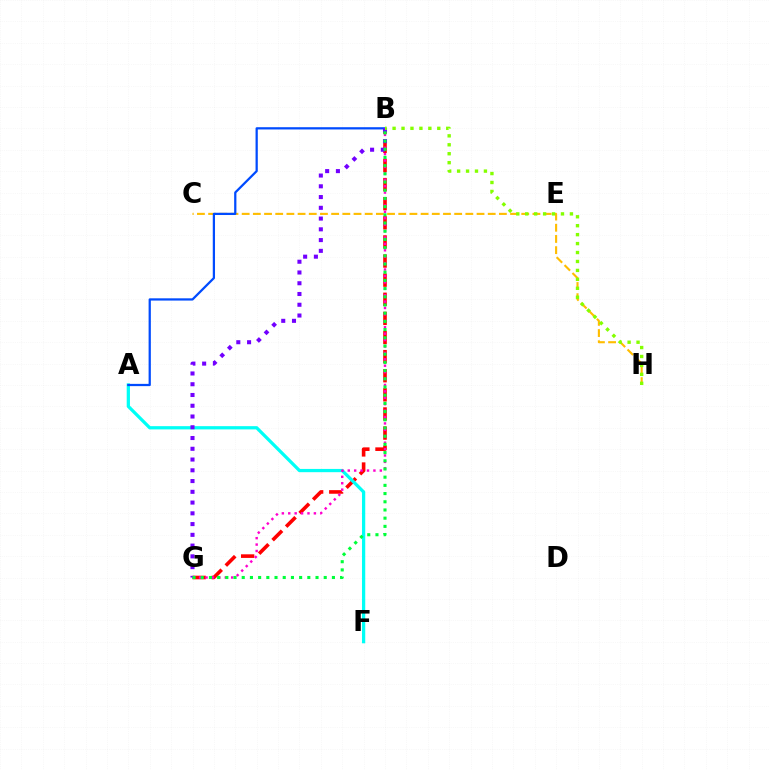{('B', 'G'): [{'color': '#ff0000', 'line_style': 'dashed', 'thickness': 2.6}, {'color': '#ff00cf', 'line_style': 'dotted', 'thickness': 1.74}, {'color': '#7200ff', 'line_style': 'dotted', 'thickness': 2.92}, {'color': '#00ff39', 'line_style': 'dotted', 'thickness': 2.23}], ('A', 'F'): [{'color': '#00fff6', 'line_style': 'solid', 'thickness': 2.34}], ('C', 'H'): [{'color': '#ffbd00', 'line_style': 'dashed', 'thickness': 1.52}], ('A', 'B'): [{'color': '#004bff', 'line_style': 'solid', 'thickness': 1.62}], ('B', 'H'): [{'color': '#84ff00', 'line_style': 'dotted', 'thickness': 2.43}]}